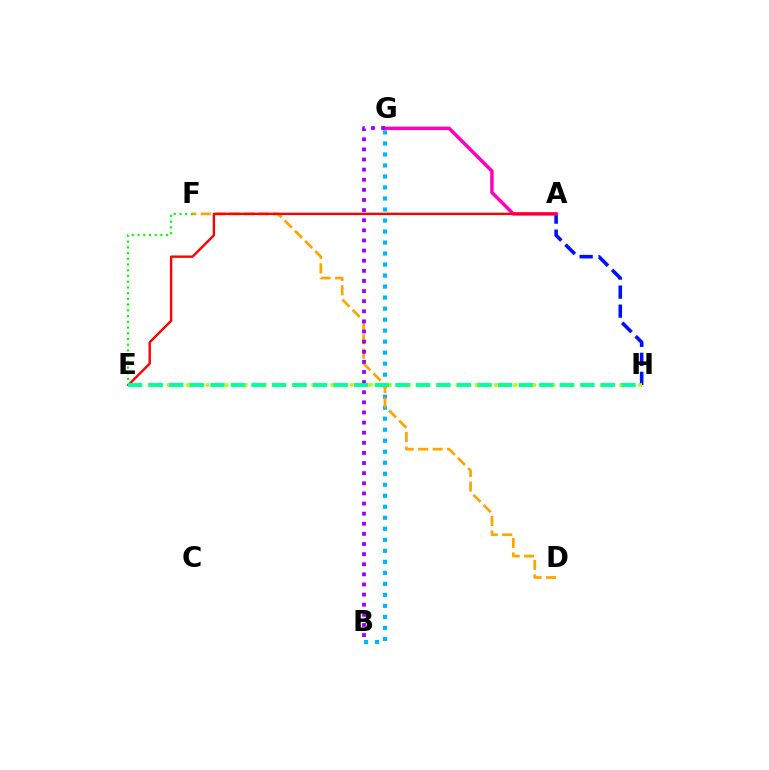{('A', 'H'): [{'color': '#0010ff', 'line_style': 'dashed', 'thickness': 2.58}], ('B', 'G'): [{'color': '#00b5ff', 'line_style': 'dotted', 'thickness': 2.99}, {'color': '#9b00ff', 'line_style': 'dotted', 'thickness': 2.75}], ('A', 'G'): [{'color': '#ff00bd', 'line_style': 'solid', 'thickness': 2.5}], ('E', 'H'): [{'color': '#b3ff00', 'line_style': 'dotted', 'thickness': 2.61}, {'color': '#00ff9d', 'line_style': 'dashed', 'thickness': 2.79}], ('D', 'F'): [{'color': '#ffa500', 'line_style': 'dashed', 'thickness': 1.96}], ('E', 'F'): [{'color': '#08ff00', 'line_style': 'dotted', 'thickness': 1.56}], ('A', 'E'): [{'color': '#ff0000', 'line_style': 'solid', 'thickness': 1.72}]}